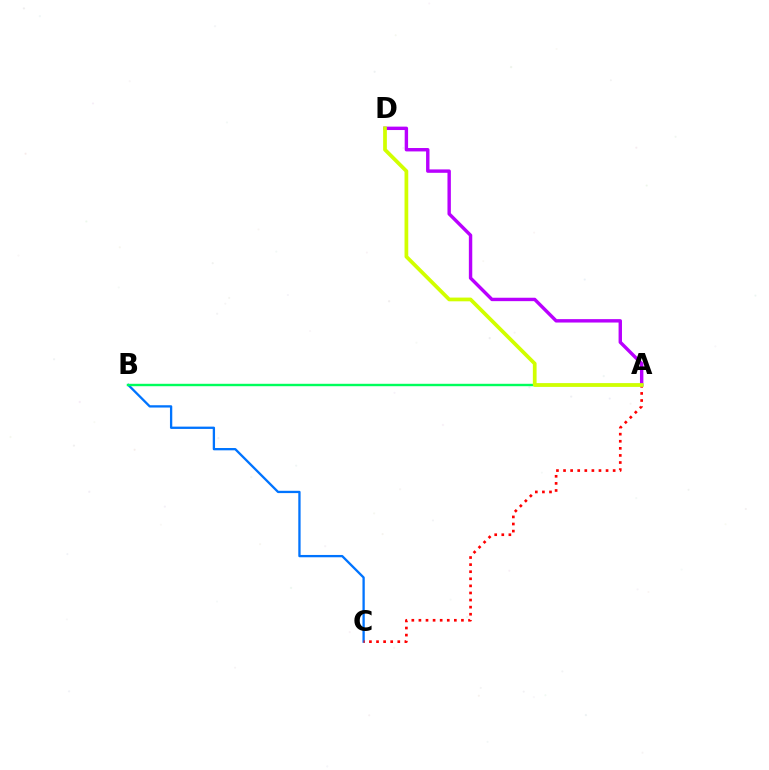{('B', 'C'): [{'color': '#0074ff', 'line_style': 'solid', 'thickness': 1.66}], ('A', 'C'): [{'color': '#ff0000', 'line_style': 'dotted', 'thickness': 1.93}], ('A', 'D'): [{'color': '#b900ff', 'line_style': 'solid', 'thickness': 2.45}, {'color': '#d1ff00', 'line_style': 'solid', 'thickness': 2.69}], ('A', 'B'): [{'color': '#00ff5c', 'line_style': 'solid', 'thickness': 1.73}]}